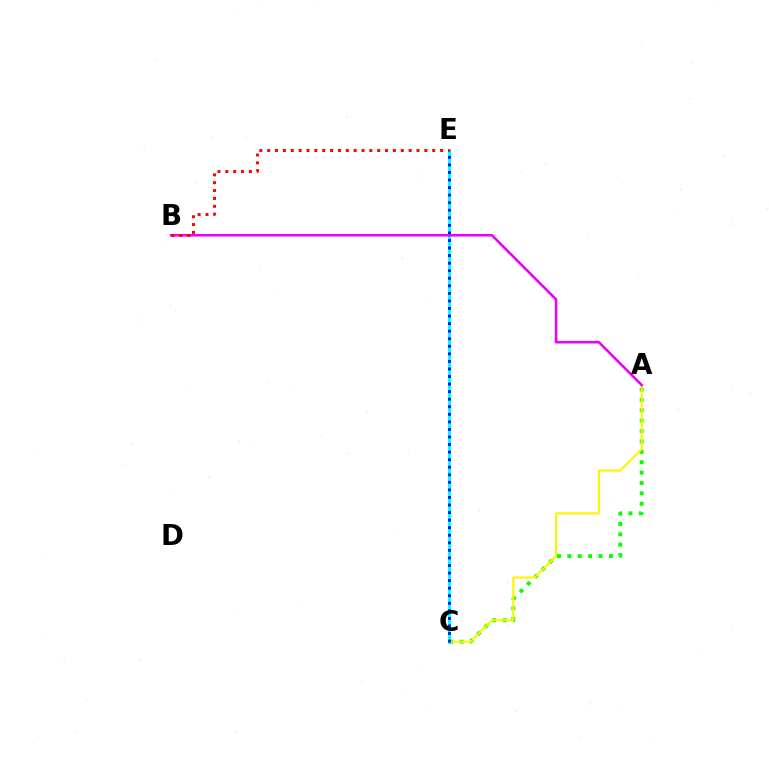{('A', 'C'): [{'color': '#08ff00', 'line_style': 'dotted', 'thickness': 2.82}, {'color': '#fcf500', 'line_style': 'solid', 'thickness': 1.5}], ('C', 'E'): [{'color': '#00fff6', 'line_style': 'solid', 'thickness': 2.19}, {'color': '#0010ff', 'line_style': 'dotted', 'thickness': 2.05}], ('A', 'B'): [{'color': '#ee00ff', 'line_style': 'solid', 'thickness': 1.85}], ('B', 'E'): [{'color': '#ff0000', 'line_style': 'dotted', 'thickness': 2.13}]}